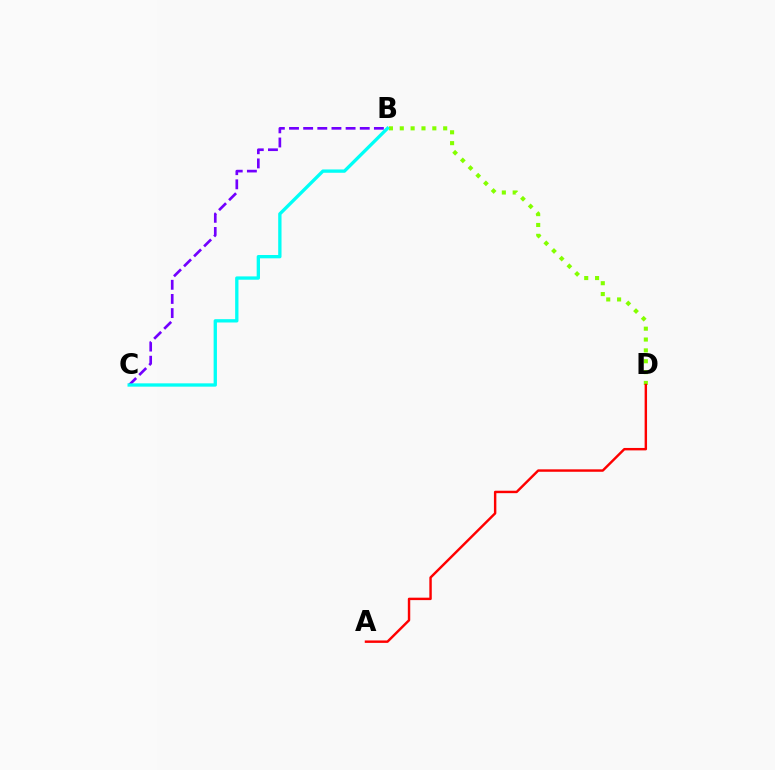{('B', 'D'): [{'color': '#84ff00', 'line_style': 'dotted', 'thickness': 2.95}], ('B', 'C'): [{'color': '#7200ff', 'line_style': 'dashed', 'thickness': 1.92}, {'color': '#00fff6', 'line_style': 'solid', 'thickness': 2.39}], ('A', 'D'): [{'color': '#ff0000', 'line_style': 'solid', 'thickness': 1.75}]}